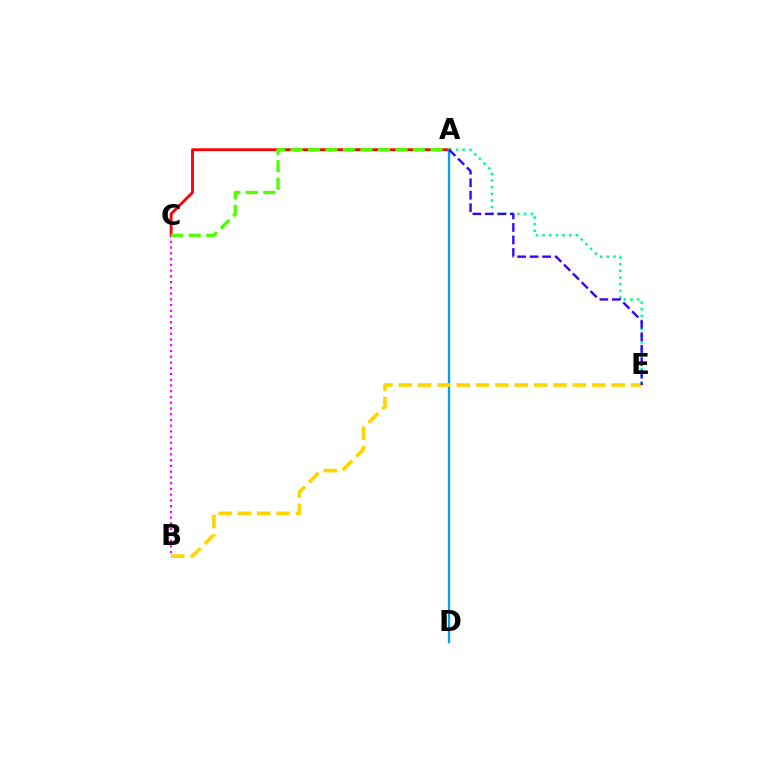{('A', 'C'): [{'color': '#ff0000', 'line_style': 'solid', 'thickness': 2.04}, {'color': '#4fff00', 'line_style': 'dashed', 'thickness': 2.38}], ('A', 'E'): [{'color': '#00ff86', 'line_style': 'dotted', 'thickness': 1.81}, {'color': '#3700ff', 'line_style': 'dashed', 'thickness': 1.7}], ('B', 'C'): [{'color': '#ff00ed', 'line_style': 'dotted', 'thickness': 1.56}], ('A', 'D'): [{'color': '#009eff', 'line_style': 'solid', 'thickness': 1.65}], ('B', 'E'): [{'color': '#ffd500', 'line_style': 'dashed', 'thickness': 2.63}]}